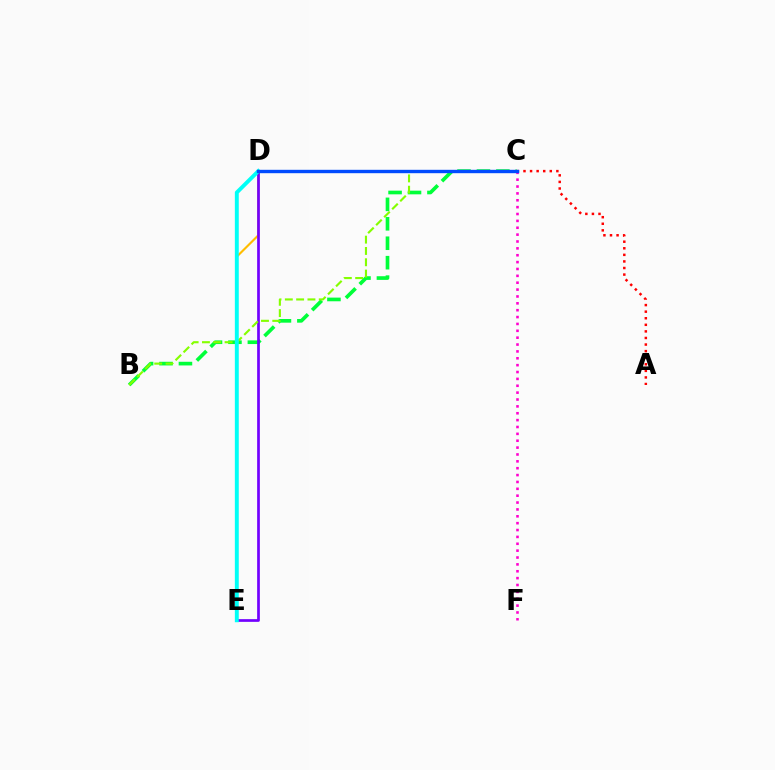{('B', 'C'): [{'color': '#00ff39', 'line_style': 'dashed', 'thickness': 2.64}, {'color': '#84ff00', 'line_style': 'dashed', 'thickness': 1.54}], ('A', 'C'): [{'color': '#ff0000', 'line_style': 'dotted', 'thickness': 1.79}], ('D', 'E'): [{'color': '#ffbd00', 'line_style': 'solid', 'thickness': 1.54}, {'color': '#7200ff', 'line_style': 'solid', 'thickness': 1.95}, {'color': '#00fff6', 'line_style': 'solid', 'thickness': 2.81}], ('C', 'F'): [{'color': '#ff00cf', 'line_style': 'dotted', 'thickness': 1.87}], ('C', 'D'): [{'color': '#004bff', 'line_style': 'solid', 'thickness': 2.43}]}